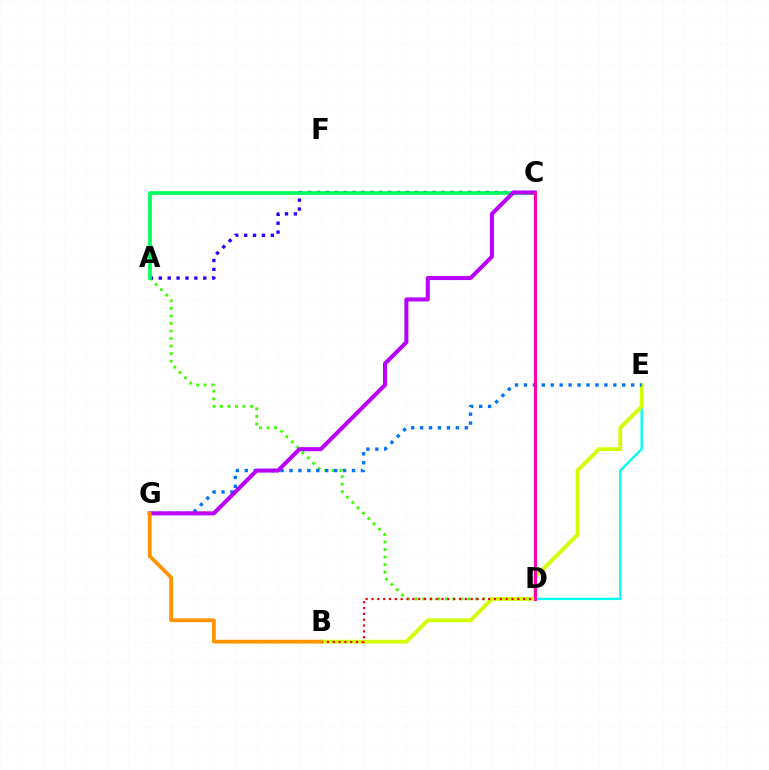{('D', 'E'): [{'color': '#00fff6', 'line_style': 'solid', 'thickness': 1.7}], ('A', 'D'): [{'color': '#3dff00', 'line_style': 'dotted', 'thickness': 2.05}], ('A', 'C'): [{'color': '#2500ff', 'line_style': 'dotted', 'thickness': 2.42}, {'color': '#00ff5c', 'line_style': 'solid', 'thickness': 2.66}], ('B', 'E'): [{'color': '#d1ff00', 'line_style': 'solid', 'thickness': 2.73}], ('B', 'D'): [{'color': '#ff0000', 'line_style': 'dotted', 'thickness': 1.59}], ('E', 'G'): [{'color': '#0074ff', 'line_style': 'dotted', 'thickness': 2.43}], ('C', 'G'): [{'color': '#b900ff', 'line_style': 'solid', 'thickness': 2.9}], ('C', 'D'): [{'color': '#ff00ac', 'line_style': 'solid', 'thickness': 2.19}], ('B', 'G'): [{'color': '#ff9400', 'line_style': 'solid', 'thickness': 2.73}]}